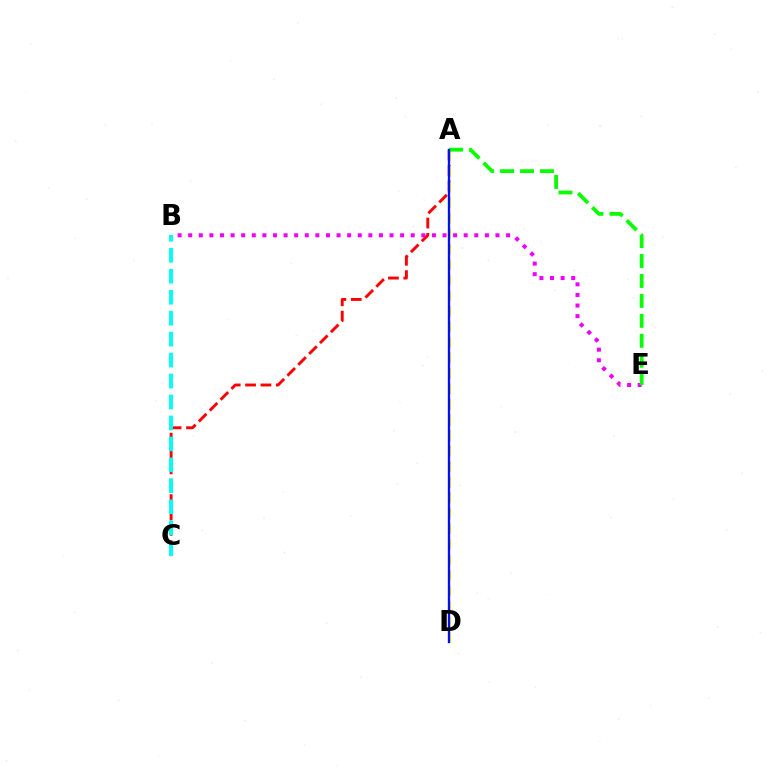{('A', 'C'): [{'color': '#ff0000', 'line_style': 'dashed', 'thickness': 2.09}], ('A', 'D'): [{'color': '#fcf500', 'line_style': 'dashed', 'thickness': 2.11}, {'color': '#0010ff', 'line_style': 'solid', 'thickness': 1.69}], ('B', 'C'): [{'color': '#00fff6', 'line_style': 'dashed', 'thickness': 2.85}], ('B', 'E'): [{'color': '#ee00ff', 'line_style': 'dotted', 'thickness': 2.88}], ('A', 'E'): [{'color': '#08ff00', 'line_style': 'dashed', 'thickness': 2.71}]}